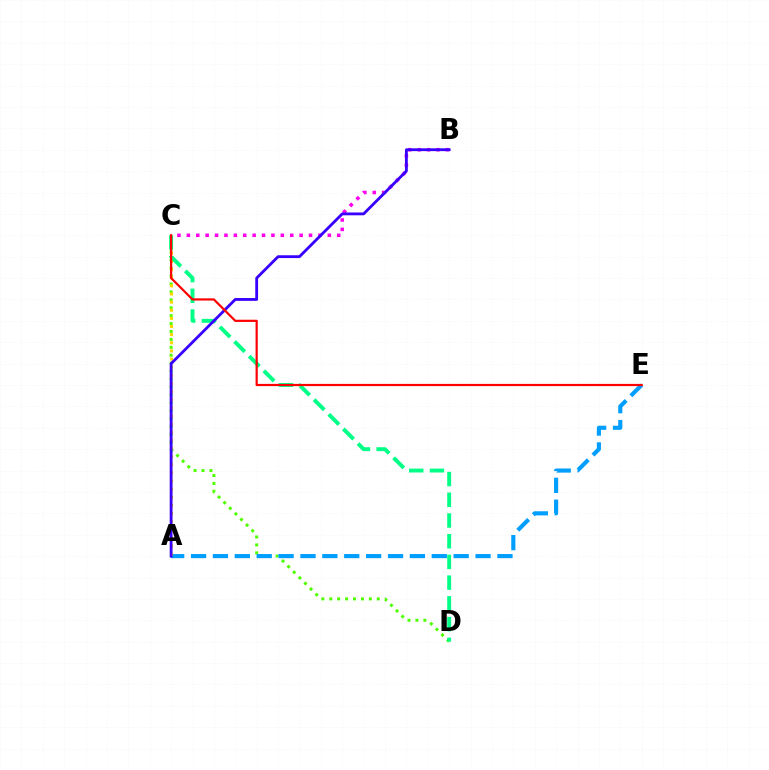{('C', 'D'): [{'color': '#4fff00', 'line_style': 'dotted', 'thickness': 2.15}, {'color': '#00ff86', 'line_style': 'dashed', 'thickness': 2.81}], ('A', 'E'): [{'color': '#009eff', 'line_style': 'dashed', 'thickness': 2.97}], ('A', 'C'): [{'color': '#ffd500', 'line_style': 'dotted', 'thickness': 2.21}], ('B', 'C'): [{'color': '#ff00ed', 'line_style': 'dotted', 'thickness': 2.55}], ('A', 'B'): [{'color': '#3700ff', 'line_style': 'solid', 'thickness': 2.03}], ('C', 'E'): [{'color': '#ff0000', 'line_style': 'solid', 'thickness': 1.59}]}